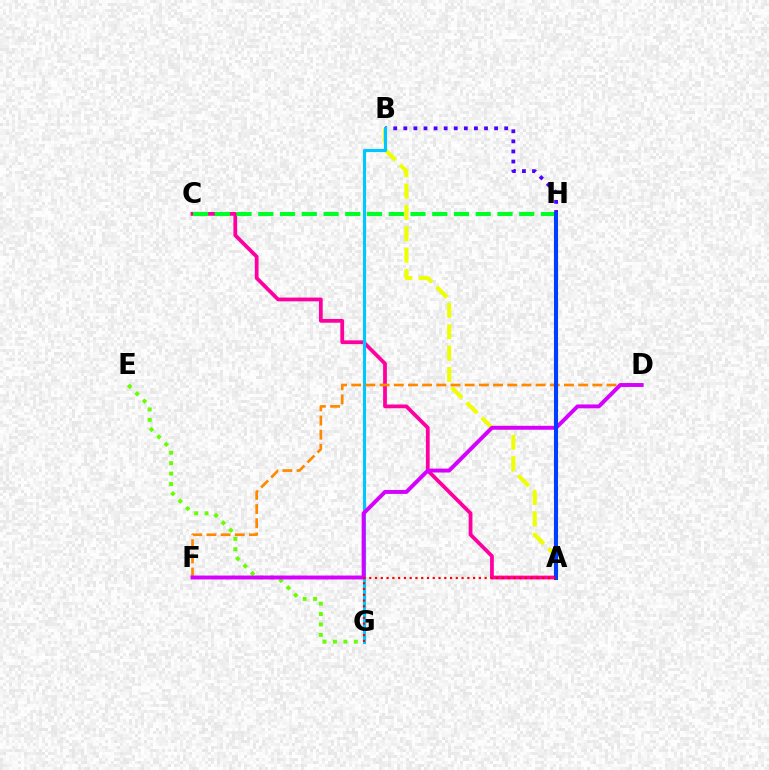{('B', 'H'): [{'color': '#4f00ff', 'line_style': 'dotted', 'thickness': 2.74}], ('A', 'B'): [{'color': '#eeff00', 'line_style': 'dashed', 'thickness': 2.9}], ('A', 'H'): [{'color': '#00ffaf', 'line_style': 'solid', 'thickness': 2.69}, {'color': '#003fff', 'line_style': 'solid', 'thickness': 2.94}], ('A', 'C'): [{'color': '#ff00a0', 'line_style': 'solid', 'thickness': 2.72}], ('E', 'G'): [{'color': '#66ff00', 'line_style': 'dotted', 'thickness': 2.84}], ('B', 'G'): [{'color': '#00c7ff', 'line_style': 'solid', 'thickness': 2.24}], ('D', 'F'): [{'color': '#ff8800', 'line_style': 'dashed', 'thickness': 1.93}, {'color': '#d600ff', 'line_style': 'solid', 'thickness': 2.83}], ('C', 'H'): [{'color': '#00ff27', 'line_style': 'dashed', 'thickness': 2.95}], ('A', 'G'): [{'color': '#ff0000', 'line_style': 'dotted', 'thickness': 1.57}]}